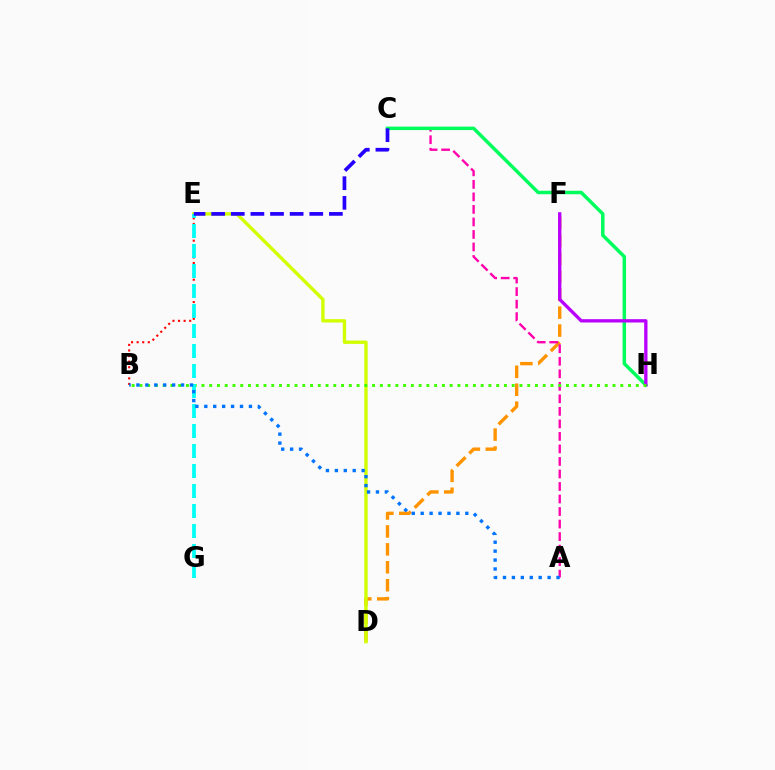{('D', 'F'): [{'color': '#ff9400', 'line_style': 'dashed', 'thickness': 2.44}], ('A', 'C'): [{'color': '#ff00ac', 'line_style': 'dashed', 'thickness': 1.7}], ('D', 'E'): [{'color': '#d1ff00', 'line_style': 'solid', 'thickness': 2.43}], ('C', 'H'): [{'color': '#00ff5c', 'line_style': 'solid', 'thickness': 2.5}], ('B', 'E'): [{'color': '#ff0000', 'line_style': 'dotted', 'thickness': 1.52}], ('F', 'H'): [{'color': '#b900ff', 'line_style': 'solid', 'thickness': 2.4}], ('B', 'H'): [{'color': '#3dff00', 'line_style': 'dotted', 'thickness': 2.11}], ('E', 'G'): [{'color': '#00fff6', 'line_style': 'dashed', 'thickness': 2.72}], ('C', 'E'): [{'color': '#2500ff', 'line_style': 'dashed', 'thickness': 2.67}], ('A', 'B'): [{'color': '#0074ff', 'line_style': 'dotted', 'thickness': 2.43}]}